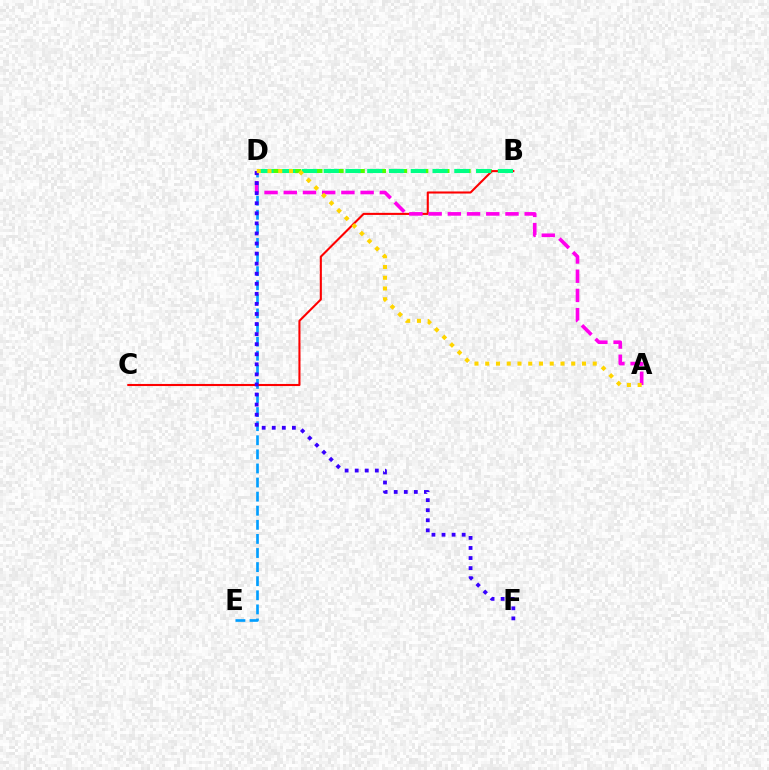{('B', 'D'): [{'color': '#4fff00', 'line_style': 'dashed', 'thickness': 2.88}, {'color': '#00ff86', 'line_style': 'dashed', 'thickness': 2.96}], ('D', 'E'): [{'color': '#009eff', 'line_style': 'dashed', 'thickness': 1.91}], ('B', 'C'): [{'color': '#ff0000', 'line_style': 'solid', 'thickness': 1.5}], ('A', 'D'): [{'color': '#ff00ed', 'line_style': 'dashed', 'thickness': 2.61}, {'color': '#ffd500', 'line_style': 'dotted', 'thickness': 2.92}], ('D', 'F'): [{'color': '#3700ff', 'line_style': 'dotted', 'thickness': 2.74}]}